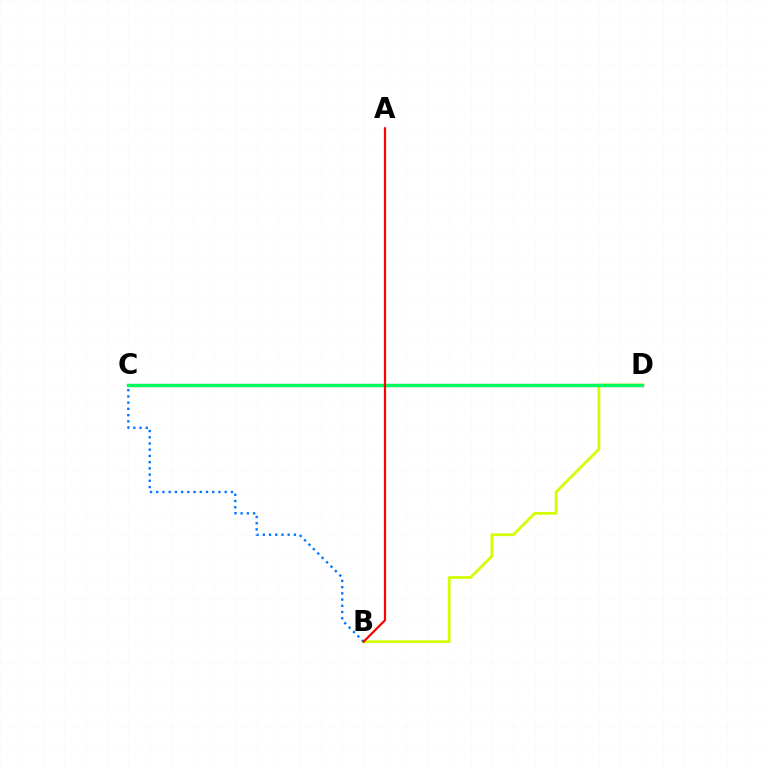{('B', 'D'): [{'color': '#d1ff00', 'line_style': 'solid', 'thickness': 2.01}], ('B', 'C'): [{'color': '#0074ff', 'line_style': 'dotted', 'thickness': 1.69}], ('C', 'D'): [{'color': '#b900ff', 'line_style': 'solid', 'thickness': 2.25}, {'color': '#00ff5c', 'line_style': 'solid', 'thickness': 2.4}], ('A', 'B'): [{'color': '#ff0000', 'line_style': 'solid', 'thickness': 1.59}]}